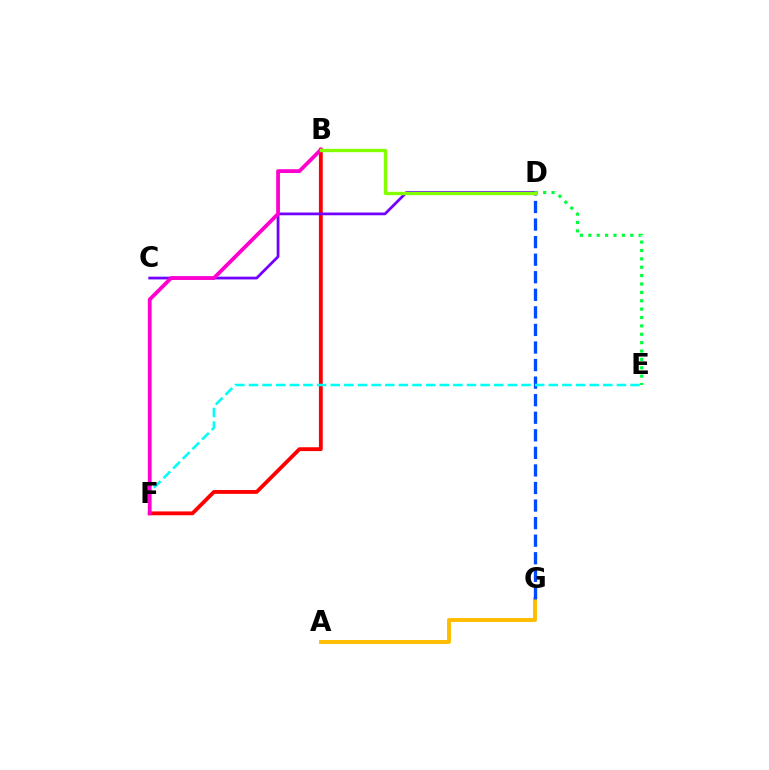{('B', 'F'): [{'color': '#ff0000', 'line_style': 'solid', 'thickness': 2.75}, {'color': '#ff00cf', 'line_style': 'solid', 'thickness': 2.74}], ('C', 'D'): [{'color': '#7200ff', 'line_style': 'solid', 'thickness': 1.98}], ('A', 'G'): [{'color': '#ffbd00', 'line_style': 'solid', 'thickness': 2.82}], ('D', 'G'): [{'color': '#004bff', 'line_style': 'dashed', 'thickness': 2.39}], ('E', 'F'): [{'color': '#00fff6', 'line_style': 'dashed', 'thickness': 1.85}], ('D', 'E'): [{'color': '#00ff39', 'line_style': 'dotted', 'thickness': 2.28}], ('B', 'D'): [{'color': '#84ff00', 'line_style': 'solid', 'thickness': 2.42}]}